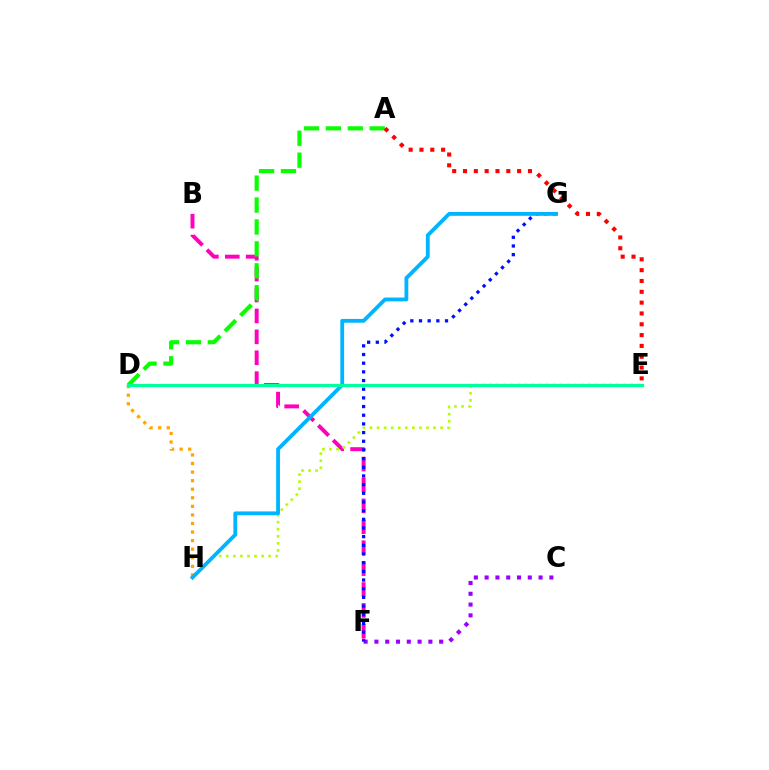{('C', 'F'): [{'color': '#9b00ff', 'line_style': 'dotted', 'thickness': 2.93}], ('B', 'F'): [{'color': '#ff00bd', 'line_style': 'dashed', 'thickness': 2.84}], ('E', 'H'): [{'color': '#b3ff00', 'line_style': 'dotted', 'thickness': 1.92}], ('A', 'D'): [{'color': '#08ff00', 'line_style': 'dashed', 'thickness': 2.98}], ('D', 'H'): [{'color': '#ffa500', 'line_style': 'dotted', 'thickness': 2.33}], ('A', 'E'): [{'color': '#ff0000', 'line_style': 'dotted', 'thickness': 2.94}], ('F', 'G'): [{'color': '#0010ff', 'line_style': 'dotted', 'thickness': 2.36}], ('G', 'H'): [{'color': '#00b5ff', 'line_style': 'solid', 'thickness': 2.75}], ('D', 'E'): [{'color': '#00ff9d', 'line_style': 'solid', 'thickness': 2.34}]}